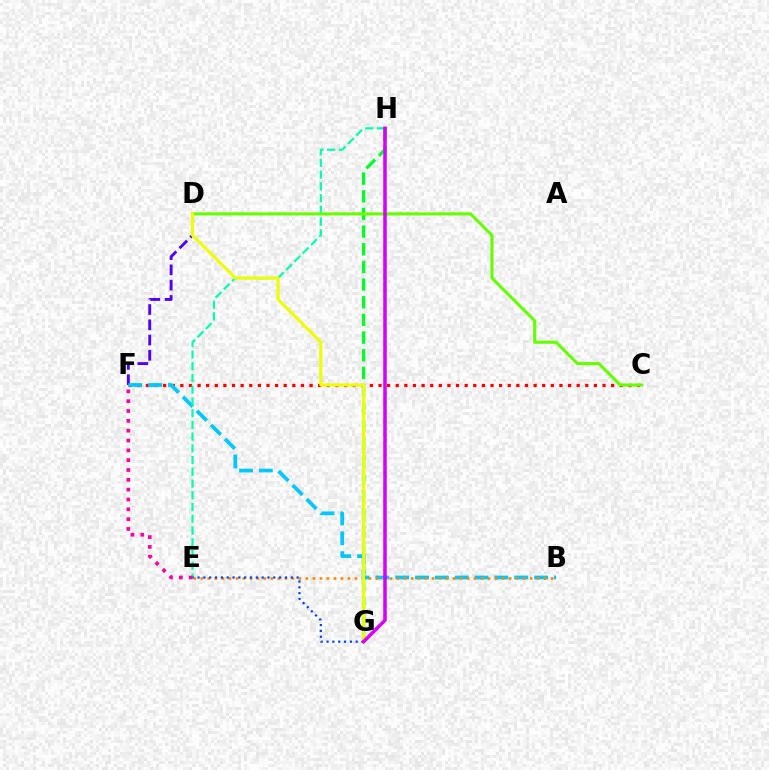{('D', 'F'): [{'color': '#4f00ff', 'line_style': 'dashed', 'thickness': 2.07}], ('C', 'F'): [{'color': '#ff0000', 'line_style': 'dotted', 'thickness': 2.34}], ('B', 'F'): [{'color': '#00c7ff', 'line_style': 'dashed', 'thickness': 2.7}], ('B', 'E'): [{'color': '#ff8800', 'line_style': 'dotted', 'thickness': 1.9}], ('E', 'H'): [{'color': '#00ffaf', 'line_style': 'dashed', 'thickness': 1.59}], ('E', 'F'): [{'color': '#ff00a0', 'line_style': 'dotted', 'thickness': 2.67}], ('G', 'H'): [{'color': '#00ff27', 'line_style': 'dashed', 'thickness': 2.4}, {'color': '#d600ff', 'line_style': 'solid', 'thickness': 2.54}], ('C', 'D'): [{'color': '#66ff00', 'line_style': 'solid', 'thickness': 2.23}], ('D', 'G'): [{'color': '#eeff00', 'line_style': 'solid', 'thickness': 2.23}], ('E', 'G'): [{'color': '#003fff', 'line_style': 'dotted', 'thickness': 1.58}]}